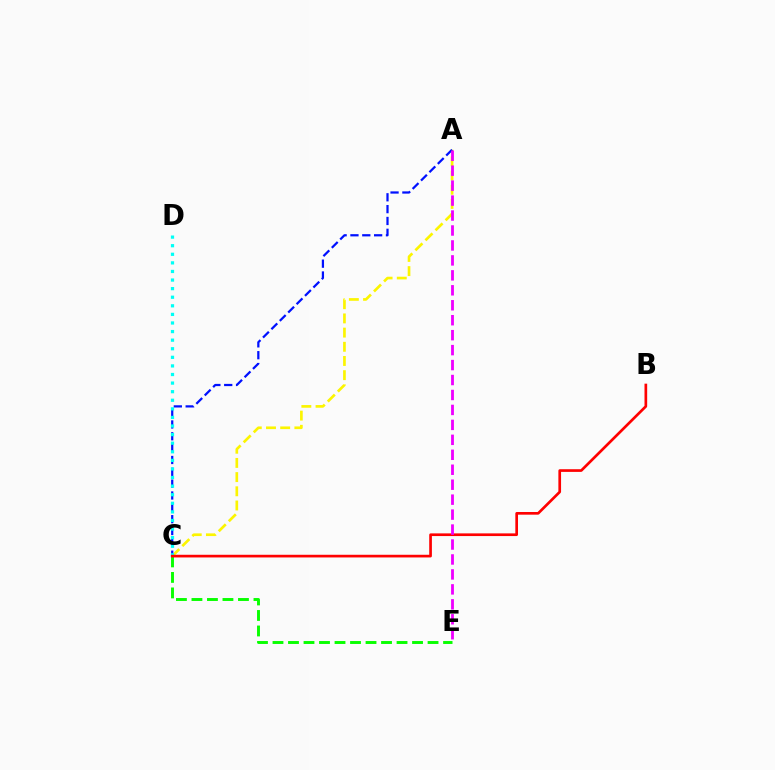{('A', 'C'): [{'color': '#fcf500', 'line_style': 'dashed', 'thickness': 1.93}, {'color': '#0010ff', 'line_style': 'dashed', 'thickness': 1.61}], ('C', 'D'): [{'color': '#00fff6', 'line_style': 'dotted', 'thickness': 2.33}], ('C', 'E'): [{'color': '#08ff00', 'line_style': 'dashed', 'thickness': 2.11}], ('B', 'C'): [{'color': '#ff0000', 'line_style': 'solid', 'thickness': 1.93}], ('A', 'E'): [{'color': '#ee00ff', 'line_style': 'dashed', 'thickness': 2.03}]}